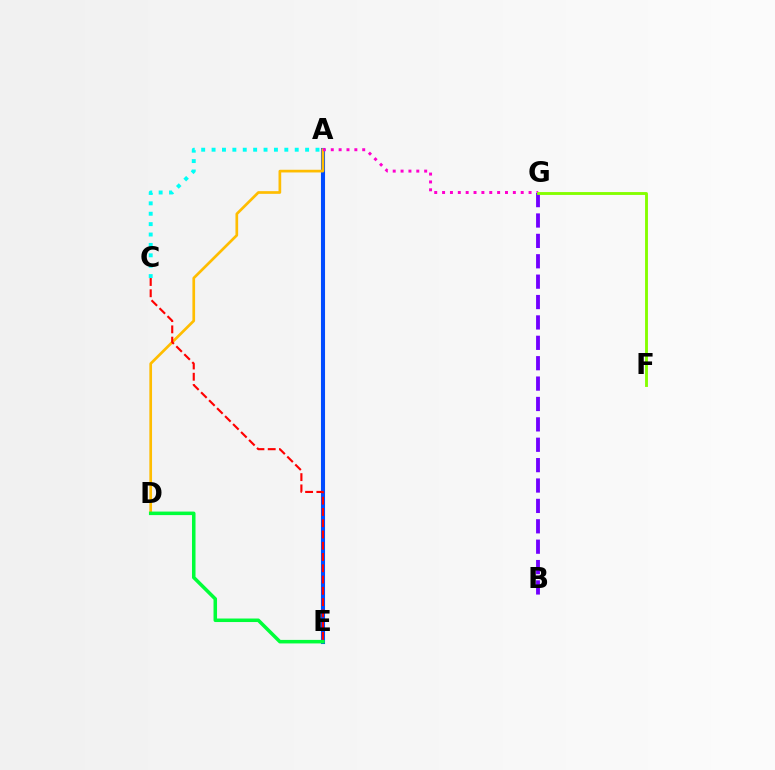{('A', 'E'): [{'color': '#004bff', 'line_style': 'solid', 'thickness': 2.93}], ('A', 'D'): [{'color': '#ffbd00', 'line_style': 'solid', 'thickness': 1.94}], ('A', 'G'): [{'color': '#ff00cf', 'line_style': 'dotted', 'thickness': 2.14}], ('B', 'G'): [{'color': '#7200ff', 'line_style': 'dashed', 'thickness': 2.77}], ('D', 'E'): [{'color': '#00ff39', 'line_style': 'solid', 'thickness': 2.54}], ('A', 'C'): [{'color': '#00fff6', 'line_style': 'dotted', 'thickness': 2.82}], ('F', 'G'): [{'color': '#84ff00', 'line_style': 'solid', 'thickness': 2.07}], ('C', 'E'): [{'color': '#ff0000', 'line_style': 'dashed', 'thickness': 1.53}]}